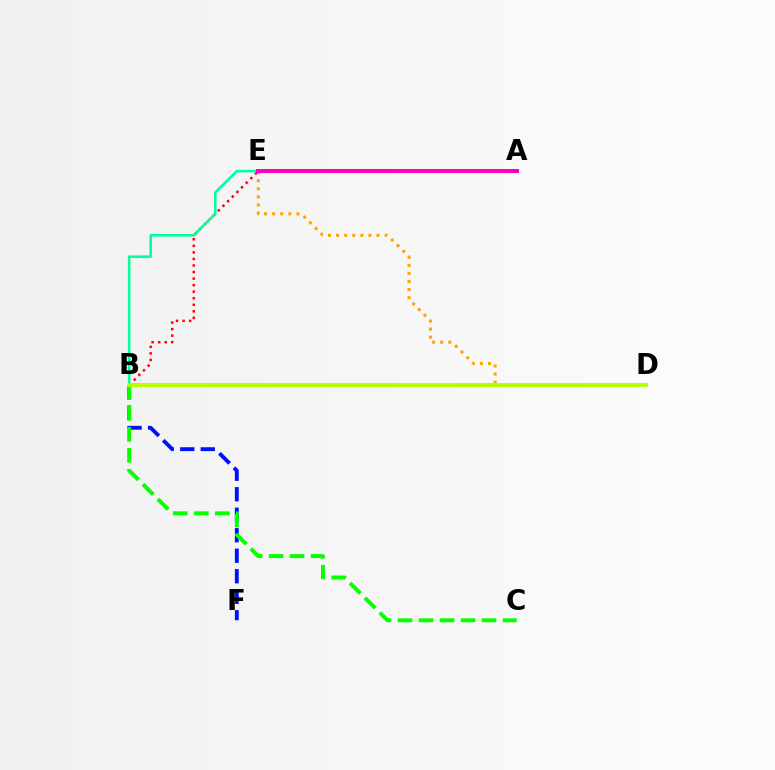{('B', 'E'): [{'color': '#ff0000', 'line_style': 'dotted', 'thickness': 1.78}, {'color': '#00ff9d', 'line_style': 'solid', 'thickness': 1.85}], ('B', 'F'): [{'color': '#0010ff', 'line_style': 'dashed', 'thickness': 2.79}], ('A', 'E'): [{'color': '#00b5ff', 'line_style': 'dotted', 'thickness': 1.61}, {'color': '#9b00ff', 'line_style': 'dotted', 'thickness': 2.68}, {'color': '#ff00bd', 'line_style': 'solid', 'thickness': 2.89}], ('D', 'E'): [{'color': '#ffa500', 'line_style': 'dotted', 'thickness': 2.2}], ('B', 'C'): [{'color': '#08ff00', 'line_style': 'dashed', 'thickness': 2.85}], ('B', 'D'): [{'color': '#b3ff00', 'line_style': 'solid', 'thickness': 2.81}]}